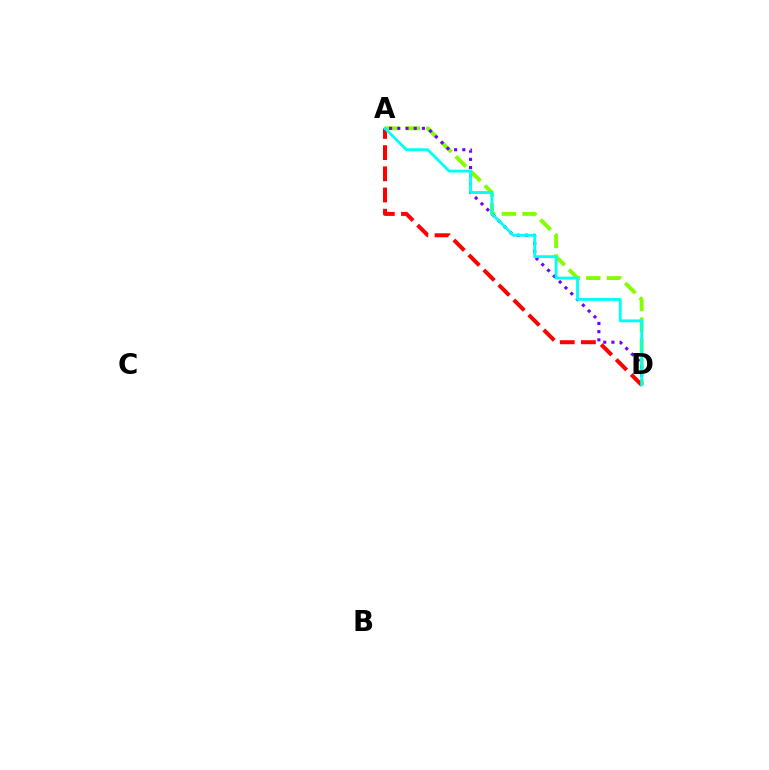{('A', 'D'): [{'color': '#84ff00', 'line_style': 'dashed', 'thickness': 2.8}, {'color': '#7200ff', 'line_style': 'dotted', 'thickness': 2.23}, {'color': '#ff0000', 'line_style': 'dashed', 'thickness': 2.88}, {'color': '#00fff6', 'line_style': 'solid', 'thickness': 2.04}]}